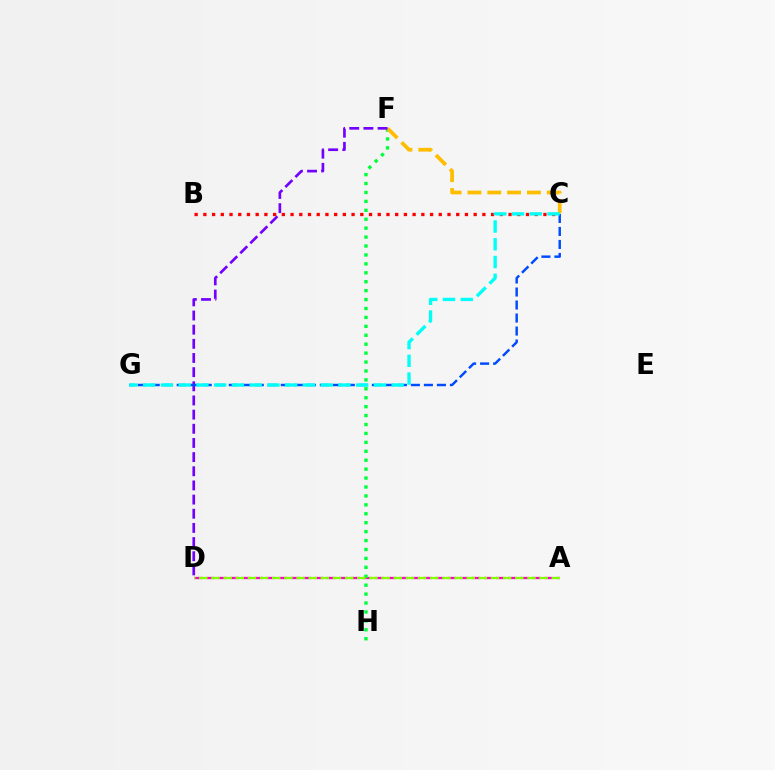{('A', 'D'): [{'color': '#ff00cf', 'line_style': 'dashed', 'thickness': 1.64}, {'color': '#84ff00', 'line_style': 'dashed', 'thickness': 1.65}], ('F', 'H'): [{'color': '#00ff39', 'line_style': 'dotted', 'thickness': 2.42}], ('C', 'F'): [{'color': '#ffbd00', 'line_style': 'dashed', 'thickness': 2.7}], ('D', 'F'): [{'color': '#7200ff', 'line_style': 'dashed', 'thickness': 1.92}], ('B', 'C'): [{'color': '#ff0000', 'line_style': 'dotted', 'thickness': 2.37}], ('C', 'G'): [{'color': '#004bff', 'line_style': 'dashed', 'thickness': 1.77}, {'color': '#00fff6', 'line_style': 'dashed', 'thickness': 2.41}]}